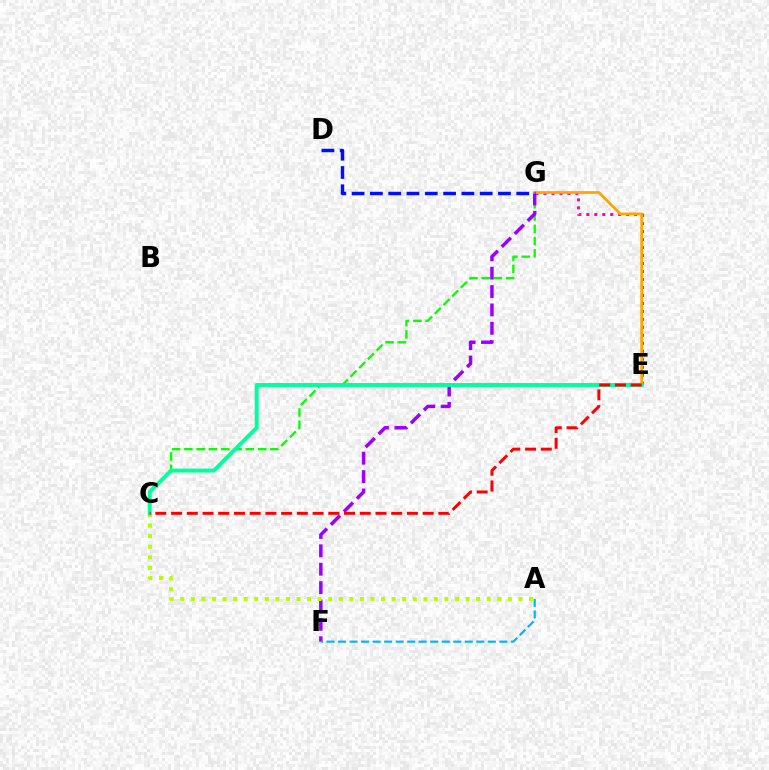{('E', 'G'): [{'color': '#ff00bd', 'line_style': 'dotted', 'thickness': 2.17}, {'color': '#ffa500', 'line_style': 'solid', 'thickness': 1.97}], ('C', 'G'): [{'color': '#08ff00', 'line_style': 'dashed', 'thickness': 1.67}], ('F', 'G'): [{'color': '#9b00ff', 'line_style': 'dashed', 'thickness': 2.5}], ('A', 'C'): [{'color': '#b3ff00', 'line_style': 'dotted', 'thickness': 2.87}], ('A', 'F'): [{'color': '#00b5ff', 'line_style': 'dashed', 'thickness': 1.57}], ('D', 'G'): [{'color': '#0010ff', 'line_style': 'dashed', 'thickness': 2.49}], ('C', 'E'): [{'color': '#00ff9d', 'line_style': 'solid', 'thickness': 2.82}, {'color': '#ff0000', 'line_style': 'dashed', 'thickness': 2.14}]}